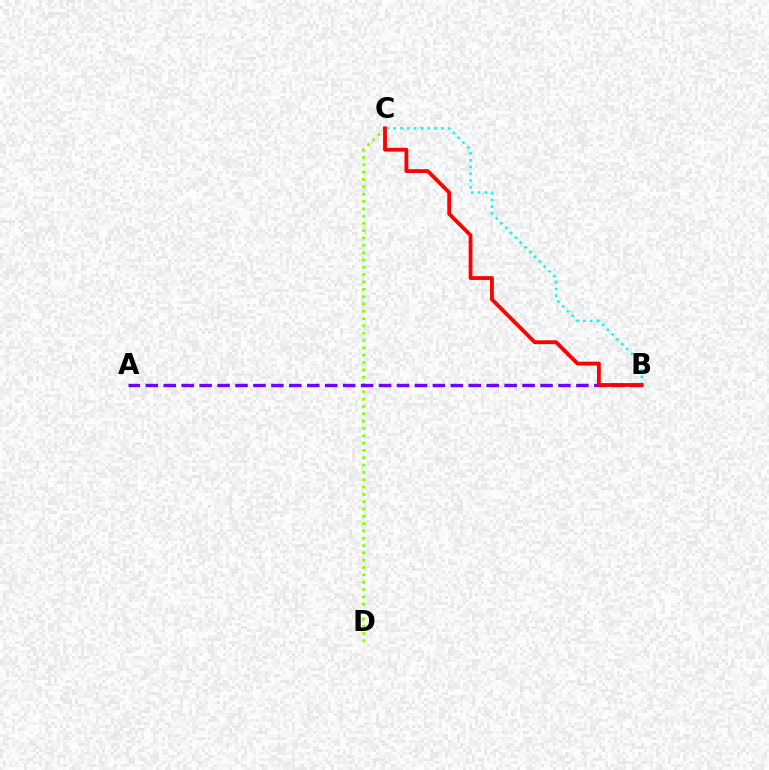{('C', 'D'): [{'color': '#84ff00', 'line_style': 'dotted', 'thickness': 1.99}], ('A', 'B'): [{'color': '#7200ff', 'line_style': 'dashed', 'thickness': 2.44}], ('B', 'C'): [{'color': '#00fff6', 'line_style': 'dotted', 'thickness': 1.85}, {'color': '#ff0000', 'line_style': 'solid', 'thickness': 2.75}]}